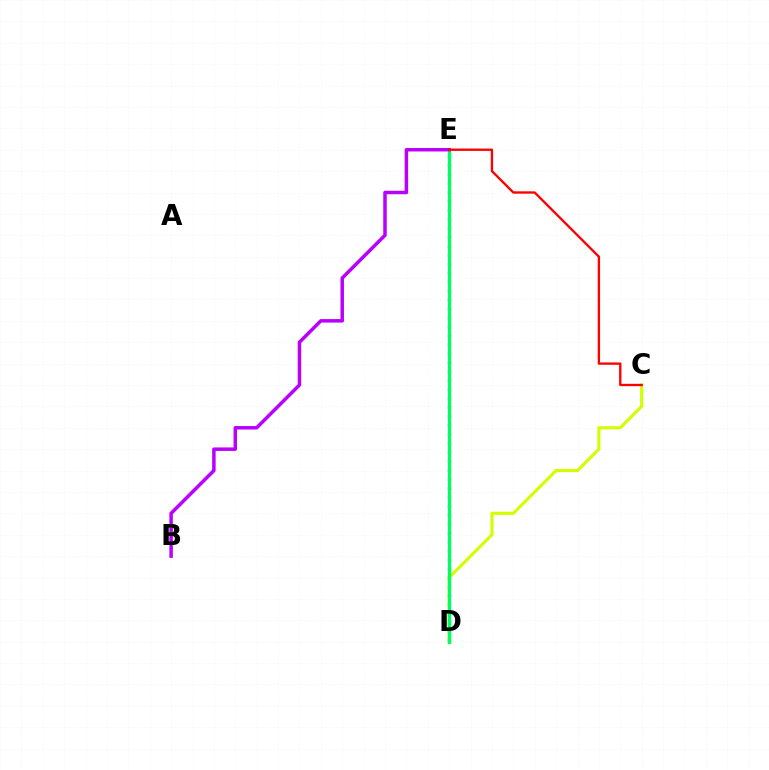{('D', 'E'): [{'color': '#0074ff', 'line_style': 'dotted', 'thickness': 2.44}, {'color': '#00ff5c', 'line_style': 'solid', 'thickness': 2.34}], ('C', 'D'): [{'color': '#d1ff00', 'line_style': 'solid', 'thickness': 2.24}], ('B', 'E'): [{'color': '#b900ff', 'line_style': 'solid', 'thickness': 2.51}], ('C', 'E'): [{'color': '#ff0000', 'line_style': 'solid', 'thickness': 1.69}]}